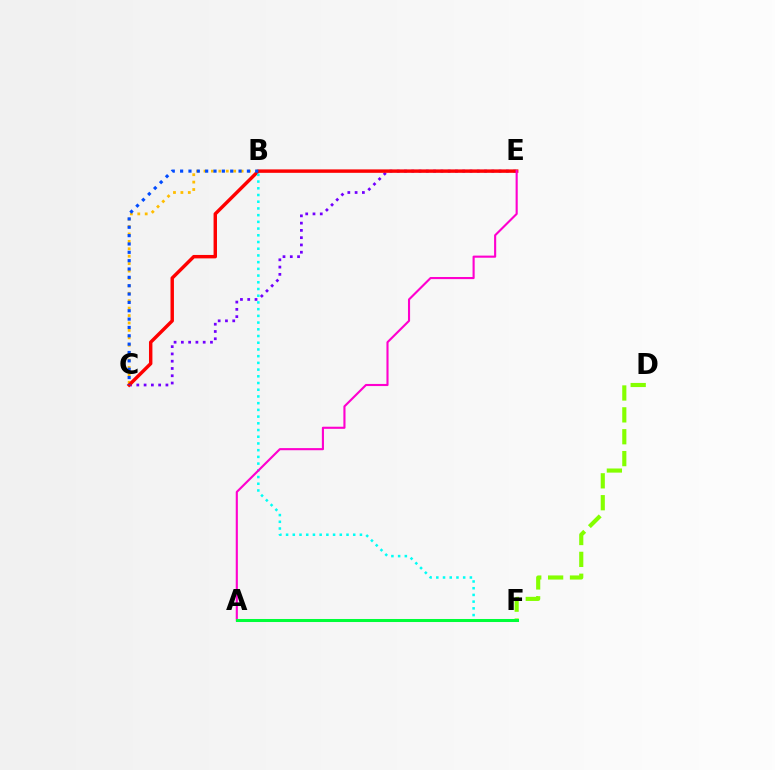{('C', 'E'): [{'color': '#7200ff', 'line_style': 'dotted', 'thickness': 1.98}, {'color': '#ff0000', 'line_style': 'solid', 'thickness': 2.47}], ('B', 'C'): [{'color': '#ffbd00', 'line_style': 'dotted', 'thickness': 2.02}, {'color': '#004bff', 'line_style': 'dotted', 'thickness': 2.27}], ('D', 'F'): [{'color': '#84ff00', 'line_style': 'dashed', 'thickness': 2.97}], ('B', 'F'): [{'color': '#00fff6', 'line_style': 'dotted', 'thickness': 1.82}], ('A', 'E'): [{'color': '#ff00cf', 'line_style': 'solid', 'thickness': 1.53}], ('A', 'F'): [{'color': '#00ff39', 'line_style': 'solid', 'thickness': 2.18}]}